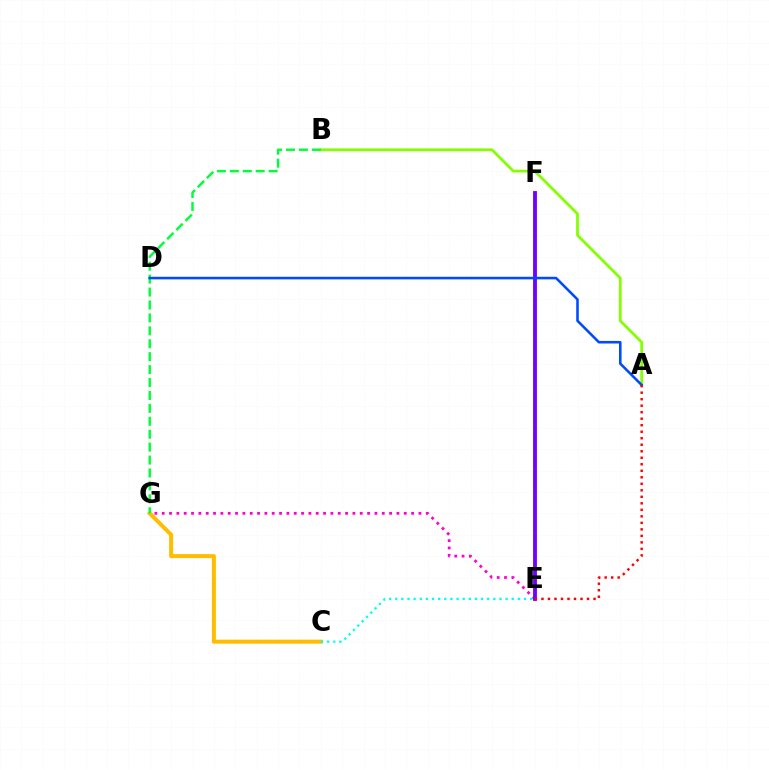{('E', 'G'): [{'color': '#ff00cf', 'line_style': 'dotted', 'thickness': 1.99}], ('A', 'B'): [{'color': '#84ff00', 'line_style': 'solid', 'thickness': 1.98}], ('C', 'G'): [{'color': '#ffbd00', 'line_style': 'solid', 'thickness': 2.88}], ('E', 'F'): [{'color': '#7200ff', 'line_style': 'solid', 'thickness': 2.76}], ('B', 'G'): [{'color': '#00ff39', 'line_style': 'dashed', 'thickness': 1.76}], ('A', 'D'): [{'color': '#004bff', 'line_style': 'solid', 'thickness': 1.85}], ('C', 'E'): [{'color': '#00fff6', 'line_style': 'dotted', 'thickness': 1.67}], ('A', 'E'): [{'color': '#ff0000', 'line_style': 'dotted', 'thickness': 1.77}]}